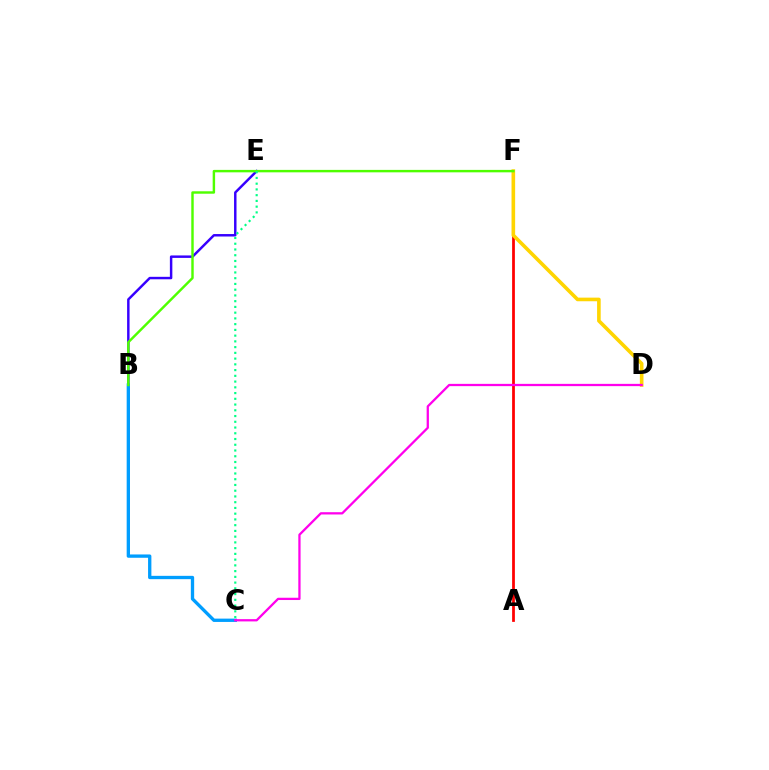{('A', 'F'): [{'color': '#ff0000', 'line_style': 'solid', 'thickness': 1.99}], ('B', 'E'): [{'color': '#3700ff', 'line_style': 'solid', 'thickness': 1.77}], ('D', 'F'): [{'color': '#ffd500', 'line_style': 'solid', 'thickness': 2.6}], ('B', 'C'): [{'color': '#009eff', 'line_style': 'solid', 'thickness': 2.39}], ('B', 'F'): [{'color': '#4fff00', 'line_style': 'solid', 'thickness': 1.76}], ('C', 'E'): [{'color': '#00ff86', 'line_style': 'dotted', 'thickness': 1.56}], ('C', 'D'): [{'color': '#ff00ed', 'line_style': 'solid', 'thickness': 1.64}]}